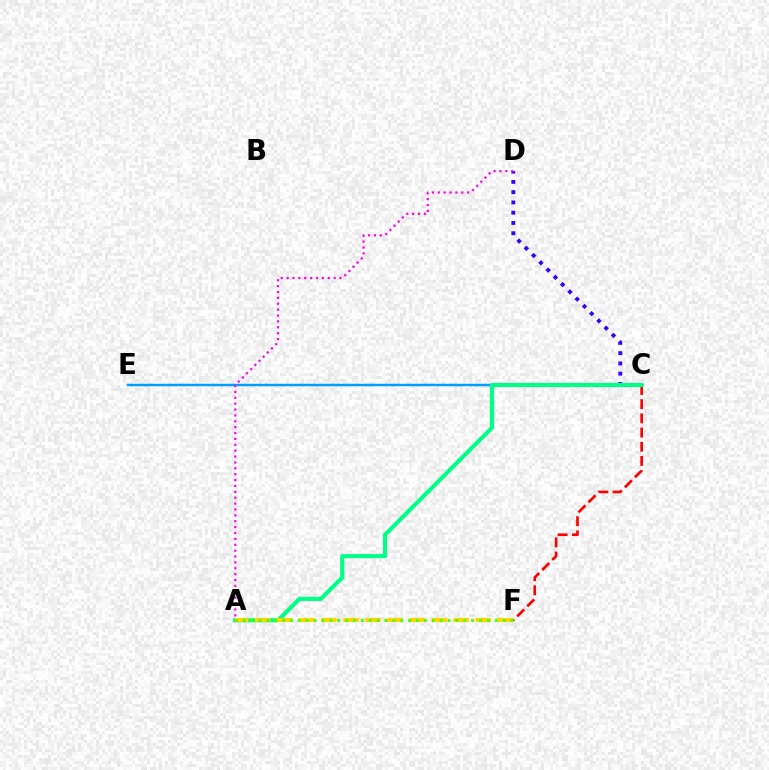{('C', 'D'): [{'color': '#3700ff', 'line_style': 'dotted', 'thickness': 2.79}], ('C', 'E'): [{'color': '#009eff', 'line_style': 'solid', 'thickness': 1.77}], ('C', 'F'): [{'color': '#ff0000', 'line_style': 'dashed', 'thickness': 1.93}], ('A', 'C'): [{'color': '#00ff86', 'line_style': 'solid', 'thickness': 2.96}], ('A', 'F'): [{'color': '#ffd500', 'line_style': 'dashed', 'thickness': 3.0}, {'color': '#4fff00', 'line_style': 'dotted', 'thickness': 2.14}], ('A', 'D'): [{'color': '#ff00ed', 'line_style': 'dotted', 'thickness': 1.6}]}